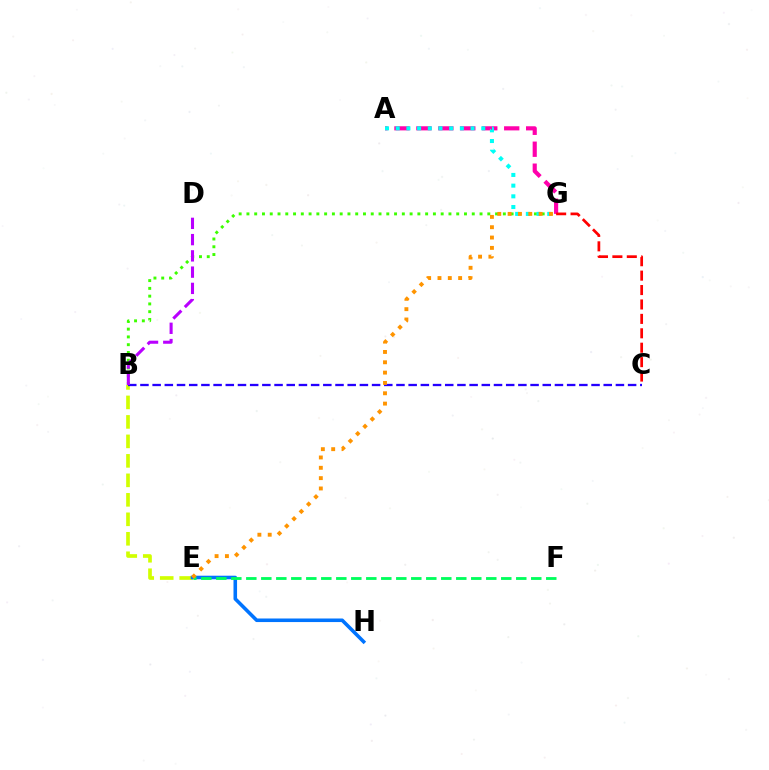{('B', 'E'): [{'color': '#d1ff00', 'line_style': 'dashed', 'thickness': 2.65}], ('A', 'G'): [{'color': '#ff00ac', 'line_style': 'dashed', 'thickness': 2.98}, {'color': '#00fff6', 'line_style': 'dotted', 'thickness': 2.91}], ('E', 'H'): [{'color': '#0074ff', 'line_style': 'solid', 'thickness': 2.57}], ('B', 'G'): [{'color': '#3dff00', 'line_style': 'dotted', 'thickness': 2.11}], ('E', 'F'): [{'color': '#00ff5c', 'line_style': 'dashed', 'thickness': 2.04}], ('C', 'G'): [{'color': '#ff0000', 'line_style': 'dashed', 'thickness': 1.96}], ('B', 'C'): [{'color': '#2500ff', 'line_style': 'dashed', 'thickness': 1.66}], ('B', 'D'): [{'color': '#b900ff', 'line_style': 'dashed', 'thickness': 2.21}], ('E', 'G'): [{'color': '#ff9400', 'line_style': 'dotted', 'thickness': 2.81}]}